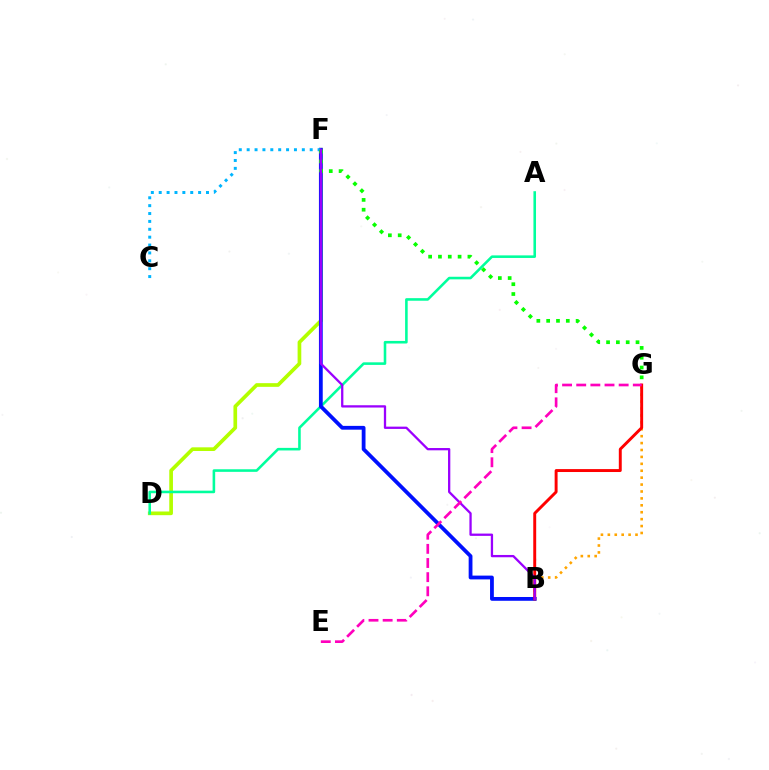{('D', 'F'): [{'color': '#b3ff00', 'line_style': 'solid', 'thickness': 2.65}], ('A', 'D'): [{'color': '#00ff9d', 'line_style': 'solid', 'thickness': 1.86}], ('B', 'G'): [{'color': '#ffa500', 'line_style': 'dotted', 'thickness': 1.88}, {'color': '#ff0000', 'line_style': 'solid', 'thickness': 2.11}], ('B', 'F'): [{'color': '#0010ff', 'line_style': 'solid', 'thickness': 2.73}, {'color': '#9b00ff', 'line_style': 'solid', 'thickness': 1.65}], ('C', 'F'): [{'color': '#00b5ff', 'line_style': 'dotted', 'thickness': 2.14}], ('F', 'G'): [{'color': '#08ff00', 'line_style': 'dotted', 'thickness': 2.67}], ('E', 'G'): [{'color': '#ff00bd', 'line_style': 'dashed', 'thickness': 1.92}]}